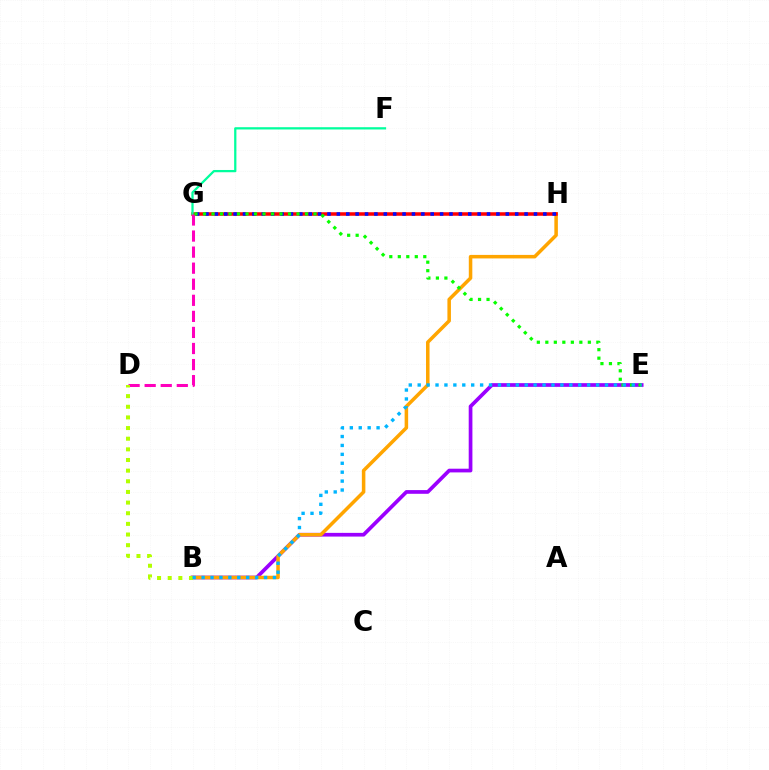{('B', 'E'): [{'color': '#9b00ff', 'line_style': 'solid', 'thickness': 2.67}, {'color': '#00b5ff', 'line_style': 'dotted', 'thickness': 2.42}], ('B', 'H'): [{'color': '#ffa500', 'line_style': 'solid', 'thickness': 2.54}], ('G', 'H'): [{'color': '#ff0000', 'line_style': 'solid', 'thickness': 2.53}, {'color': '#0010ff', 'line_style': 'dotted', 'thickness': 2.55}], ('F', 'G'): [{'color': '#00ff9d', 'line_style': 'solid', 'thickness': 1.63}], ('D', 'G'): [{'color': '#ff00bd', 'line_style': 'dashed', 'thickness': 2.18}], ('B', 'D'): [{'color': '#b3ff00', 'line_style': 'dotted', 'thickness': 2.89}], ('E', 'G'): [{'color': '#08ff00', 'line_style': 'dotted', 'thickness': 2.31}]}